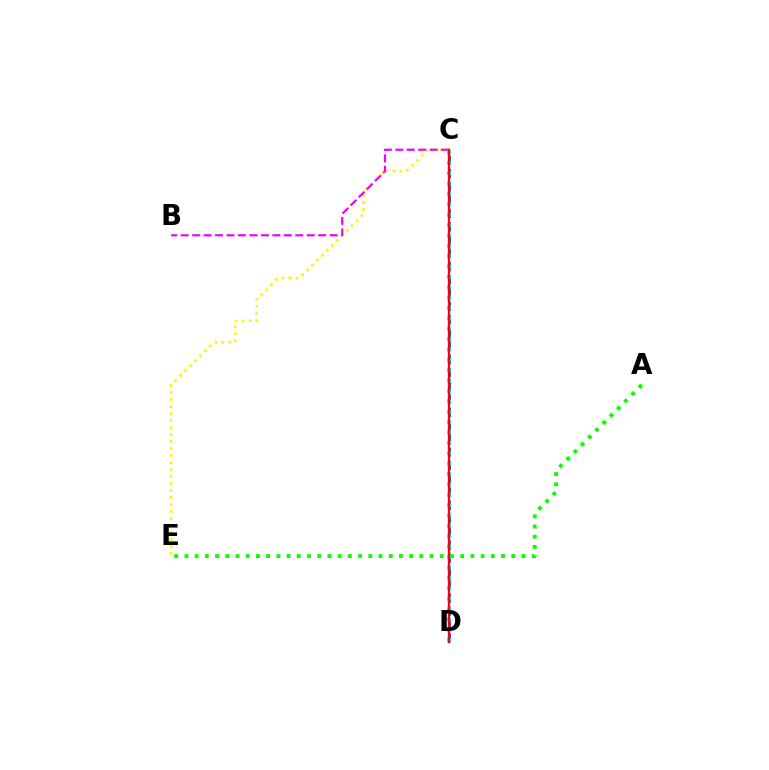{('C', 'D'): [{'color': '#0010ff', 'line_style': 'dashed', 'thickness': 1.8}, {'color': '#00fff6', 'line_style': 'dotted', 'thickness': 2.82}, {'color': '#ff0000', 'line_style': 'solid', 'thickness': 1.68}], ('A', 'E'): [{'color': '#08ff00', 'line_style': 'dotted', 'thickness': 2.78}], ('C', 'E'): [{'color': '#fcf500', 'line_style': 'dotted', 'thickness': 1.9}], ('B', 'C'): [{'color': '#ee00ff', 'line_style': 'dashed', 'thickness': 1.56}]}